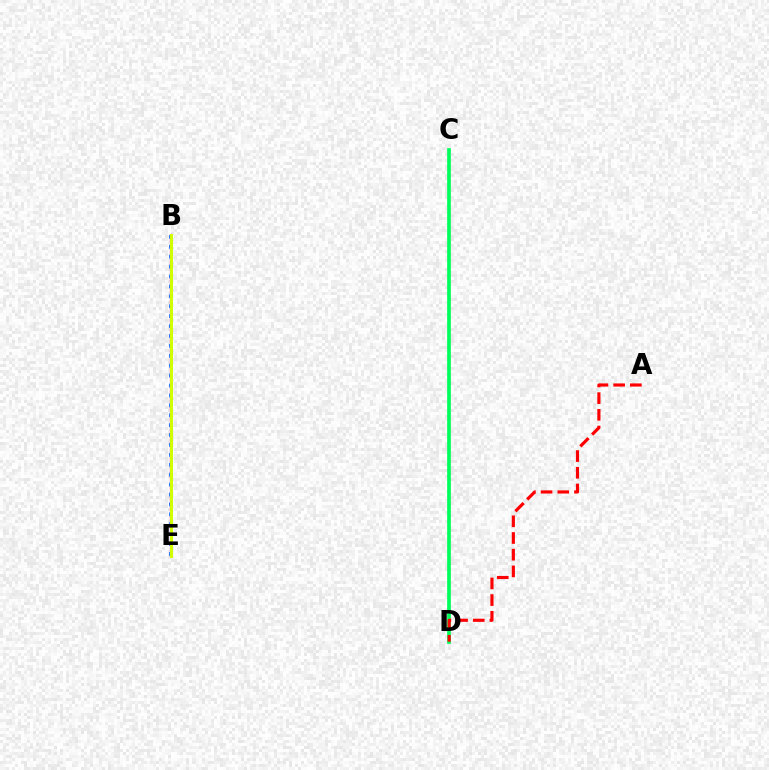{('C', 'D'): [{'color': '#00ff5c', 'line_style': 'solid', 'thickness': 2.67}], ('B', 'E'): [{'color': '#0074ff', 'line_style': 'dotted', 'thickness': 2.69}, {'color': '#b900ff', 'line_style': 'solid', 'thickness': 1.58}, {'color': '#d1ff00', 'line_style': 'solid', 'thickness': 2.2}], ('A', 'D'): [{'color': '#ff0000', 'line_style': 'dashed', 'thickness': 2.27}]}